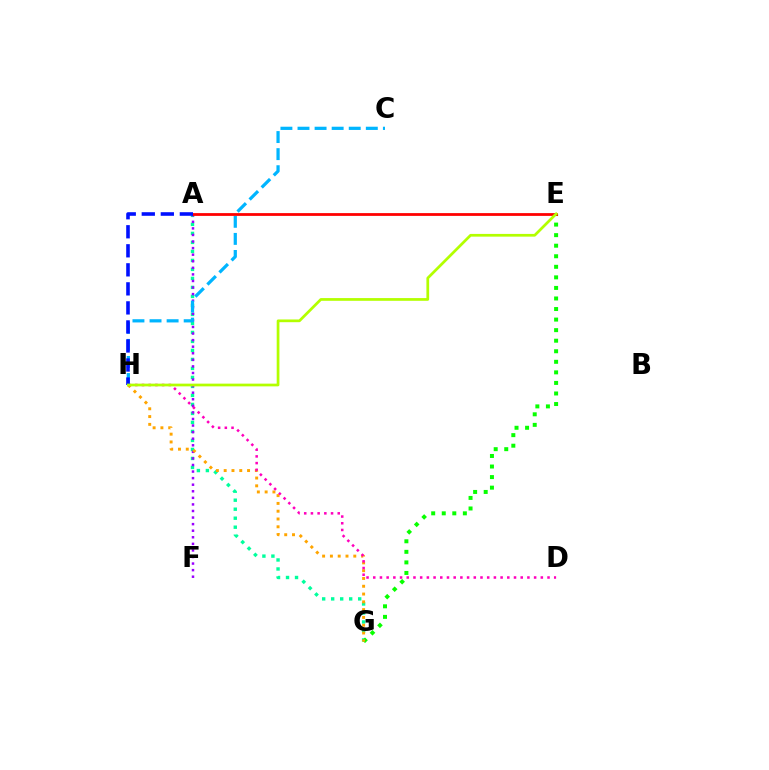{('A', 'G'): [{'color': '#00ff9d', 'line_style': 'dotted', 'thickness': 2.45}], ('A', 'F'): [{'color': '#9b00ff', 'line_style': 'dotted', 'thickness': 1.79}], ('C', 'H'): [{'color': '#00b5ff', 'line_style': 'dashed', 'thickness': 2.32}], ('E', 'G'): [{'color': '#08ff00', 'line_style': 'dotted', 'thickness': 2.87}], ('G', 'H'): [{'color': '#ffa500', 'line_style': 'dotted', 'thickness': 2.12}], ('A', 'E'): [{'color': '#ff0000', 'line_style': 'solid', 'thickness': 2.0}], ('D', 'H'): [{'color': '#ff00bd', 'line_style': 'dotted', 'thickness': 1.82}], ('A', 'H'): [{'color': '#0010ff', 'line_style': 'dashed', 'thickness': 2.59}], ('E', 'H'): [{'color': '#b3ff00', 'line_style': 'solid', 'thickness': 1.96}]}